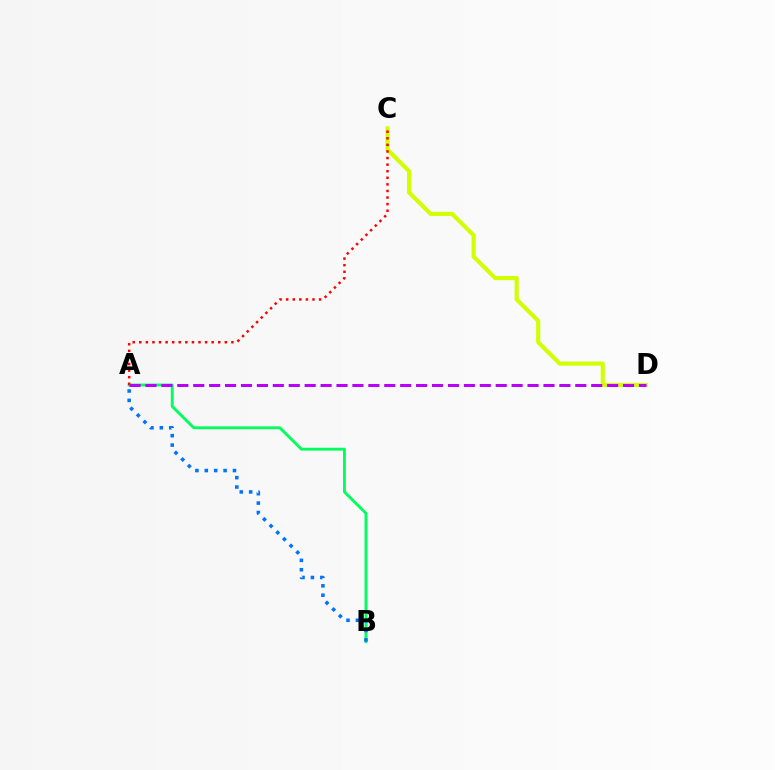{('C', 'D'): [{'color': '#d1ff00', 'line_style': 'solid', 'thickness': 2.95}], ('A', 'B'): [{'color': '#00ff5c', 'line_style': 'solid', 'thickness': 2.07}, {'color': '#0074ff', 'line_style': 'dotted', 'thickness': 2.55}], ('A', 'C'): [{'color': '#ff0000', 'line_style': 'dotted', 'thickness': 1.79}], ('A', 'D'): [{'color': '#b900ff', 'line_style': 'dashed', 'thickness': 2.16}]}